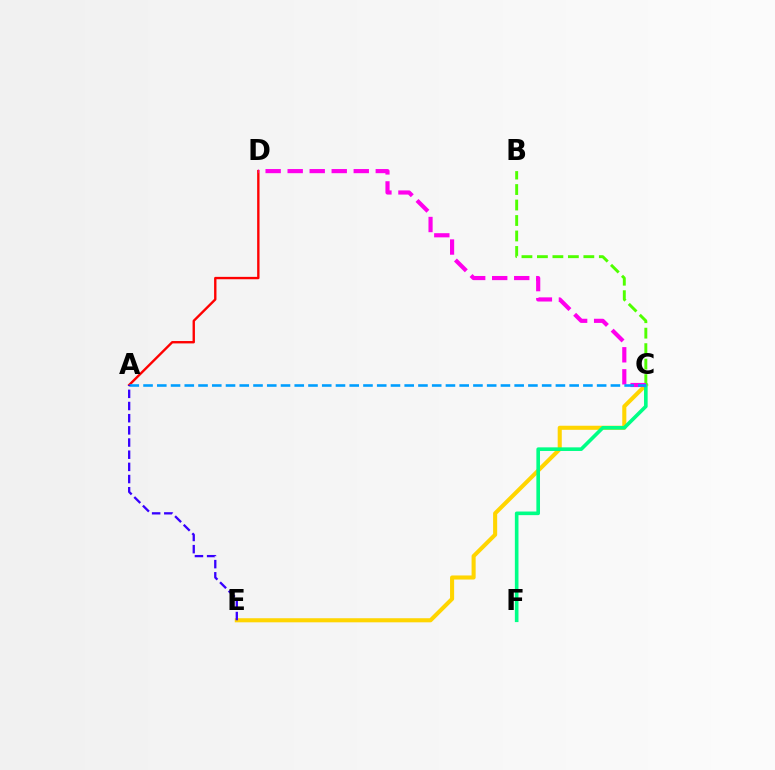{('C', 'E'): [{'color': '#ffd500', 'line_style': 'solid', 'thickness': 2.93}], ('C', 'F'): [{'color': '#00ff86', 'line_style': 'solid', 'thickness': 2.61}], ('A', 'D'): [{'color': '#ff0000', 'line_style': 'solid', 'thickness': 1.71}], ('B', 'C'): [{'color': '#4fff00', 'line_style': 'dashed', 'thickness': 2.1}], ('C', 'D'): [{'color': '#ff00ed', 'line_style': 'dashed', 'thickness': 2.99}], ('A', 'C'): [{'color': '#009eff', 'line_style': 'dashed', 'thickness': 1.87}], ('A', 'E'): [{'color': '#3700ff', 'line_style': 'dashed', 'thickness': 1.65}]}